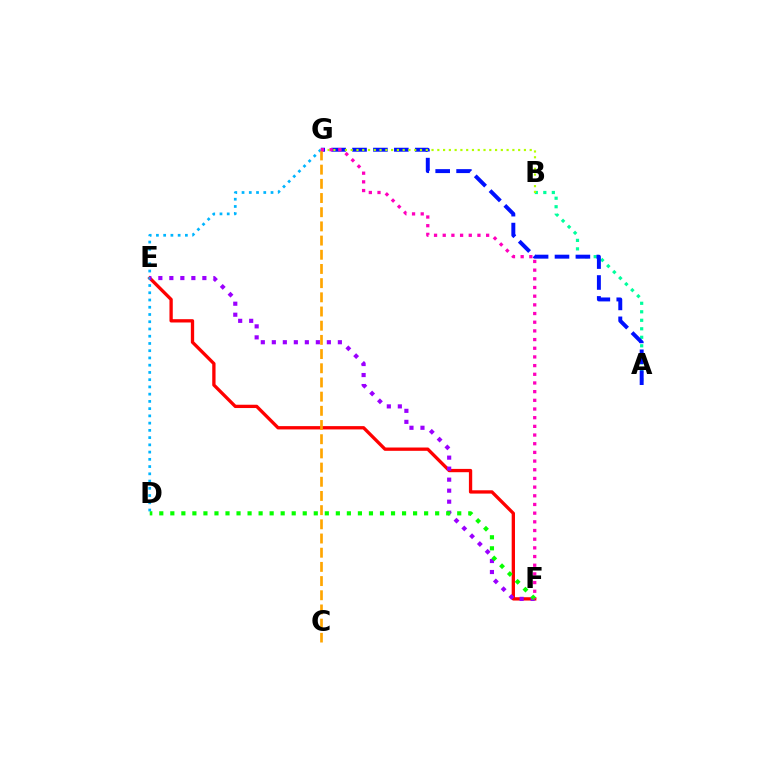{('A', 'B'): [{'color': '#00ff9d', 'line_style': 'dotted', 'thickness': 2.31}], ('E', 'F'): [{'color': '#ff0000', 'line_style': 'solid', 'thickness': 2.38}, {'color': '#9b00ff', 'line_style': 'dotted', 'thickness': 2.99}], ('A', 'G'): [{'color': '#0010ff', 'line_style': 'dashed', 'thickness': 2.84}], ('B', 'G'): [{'color': '#b3ff00', 'line_style': 'dotted', 'thickness': 1.57}], ('D', 'G'): [{'color': '#00b5ff', 'line_style': 'dotted', 'thickness': 1.97}], ('C', 'G'): [{'color': '#ffa500', 'line_style': 'dashed', 'thickness': 1.93}], ('D', 'F'): [{'color': '#08ff00', 'line_style': 'dotted', 'thickness': 3.0}], ('F', 'G'): [{'color': '#ff00bd', 'line_style': 'dotted', 'thickness': 2.36}]}